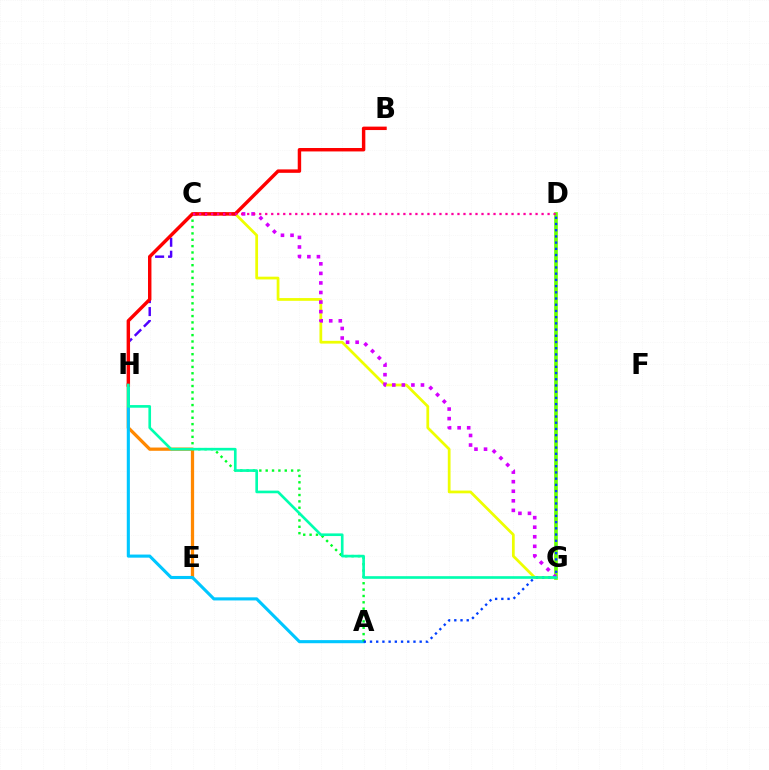{('D', 'G'): [{'color': '#66ff00', 'line_style': 'solid', 'thickness': 2.64}], ('E', 'H'): [{'color': '#ff8800', 'line_style': 'solid', 'thickness': 2.35}], ('A', 'H'): [{'color': '#00c7ff', 'line_style': 'solid', 'thickness': 2.23}], ('C', 'G'): [{'color': '#eeff00', 'line_style': 'solid', 'thickness': 1.98}, {'color': '#d600ff', 'line_style': 'dotted', 'thickness': 2.6}], ('C', 'H'): [{'color': '#4f00ff', 'line_style': 'dashed', 'thickness': 1.76}], ('A', 'C'): [{'color': '#00ff27', 'line_style': 'dotted', 'thickness': 1.73}], ('A', 'D'): [{'color': '#003fff', 'line_style': 'dotted', 'thickness': 1.69}], ('B', 'H'): [{'color': '#ff0000', 'line_style': 'solid', 'thickness': 2.47}], ('C', 'D'): [{'color': '#ff00a0', 'line_style': 'dotted', 'thickness': 1.63}], ('G', 'H'): [{'color': '#00ffaf', 'line_style': 'solid', 'thickness': 1.91}]}